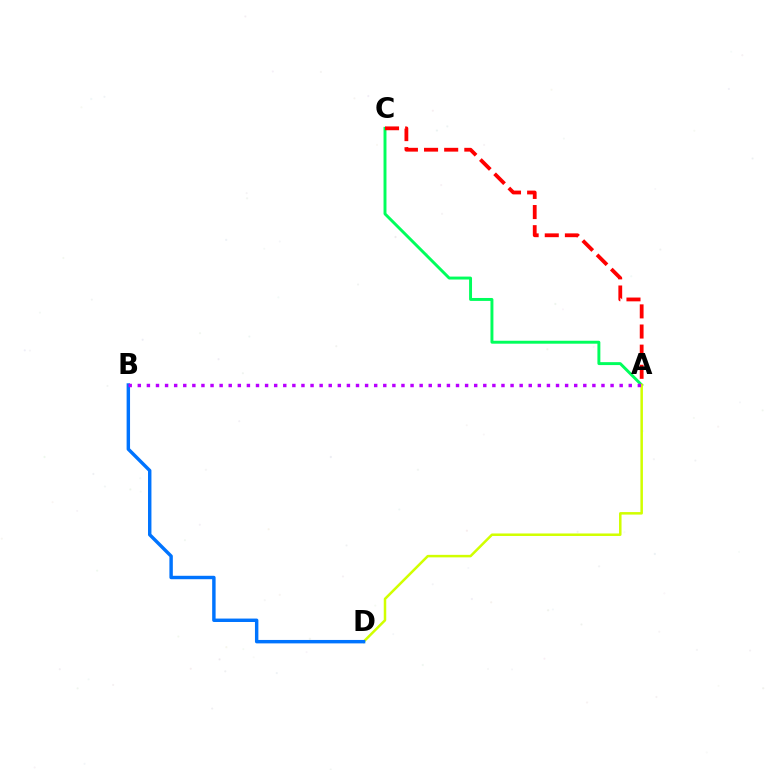{('A', 'C'): [{'color': '#00ff5c', 'line_style': 'solid', 'thickness': 2.11}, {'color': '#ff0000', 'line_style': 'dashed', 'thickness': 2.74}], ('A', 'D'): [{'color': '#d1ff00', 'line_style': 'solid', 'thickness': 1.81}], ('B', 'D'): [{'color': '#0074ff', 'line_style': 'solid', 'thickness': 2.47}], ('A', 'B'): [{'color': '#b900ff', 'line_style': 'dotted', 'thickness': 2.47}]}